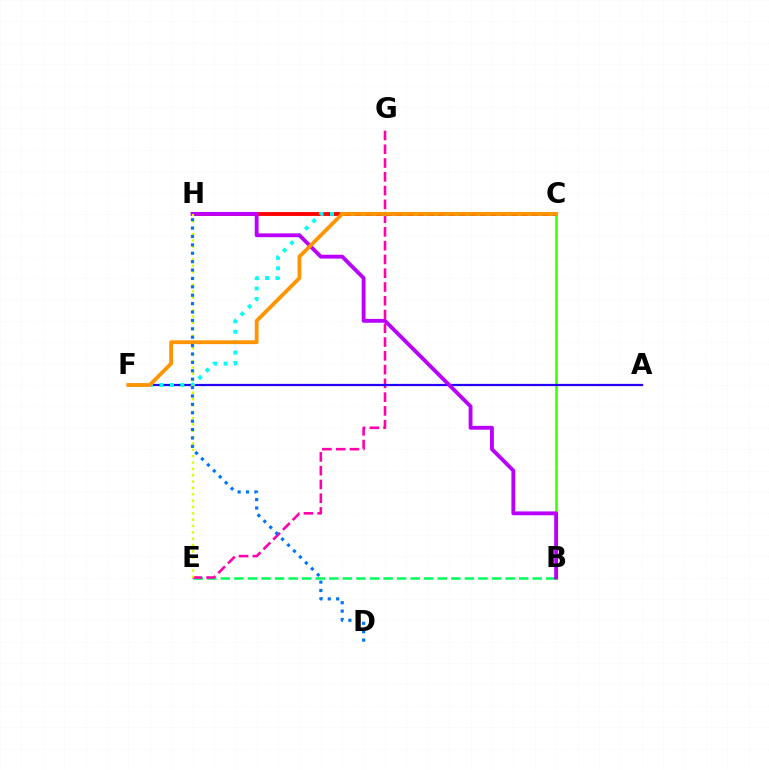{('B', 'E'): [{'color': '#00ff5c', 'line_style': 'dashed', 'thickness': 1.84}], ('E', 'G'): [{'color': '#ff00ac', 'line_style': 'dashed', 'thickness': 1.87}], ('C', 'H'): [{'color': '#ff0000', 'line_style': 'solid', 'thickness': 2.78}], ('B', 'C'): [{'color': '#3dff00', 'line_style': 'solid', 'thickness': 1.86}], ('A', 'F'): [{'color': '#2500ff', 'line_style': 'solid', 'thickness': 1.61}], ('C', 'F'): [{'color': '#00fff6', 'line_style': 'dotted', 'thickness': 2.83}, {'color': '#ff9400', 'line_style': 'solid', 'thickness': 2.74}], ('B', 'H'): [{'color': '#b900ff', 'line_style': 'solid', 'thickness': 2.76}], ('E', 'H'): [{'color': '#d1ff00', 'line_style': 'dotted', 'thickness': 1.72}], ('D', 'H'): [{'color': '#0074ff', 'line_style': 'dotted', 'thickness': 2.28}]}